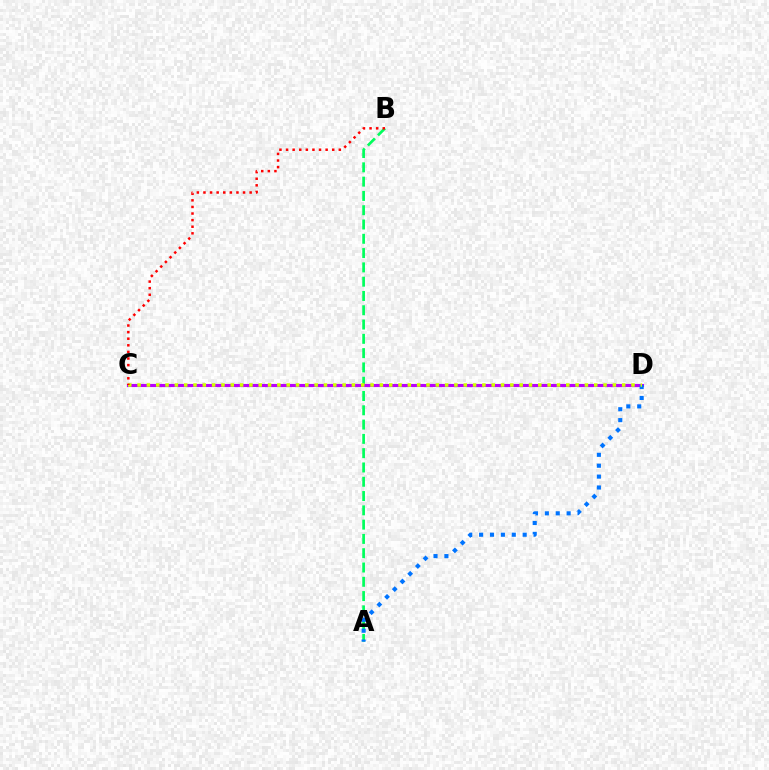{('A', 'B'): [{'color': '#00ff5c', 'line_style': 'dashed', 'thickness': 1.94}], ('C', 'D'): [{'color': '#b900ff', 'line_style': 'solid', 'thickness': 2.24}, {'color': '#d1ff00', 'line_style': 'dotted', 'thickness': 2.53}], ('A', 'D'): [{'color': '#0074ff', 'line_style': 'dotted', 'thickness': 2.96}], ('B', 'C'): [{'color': '#ff0000', 'line_style': 'dotted', 'thickness': 1.79}]}